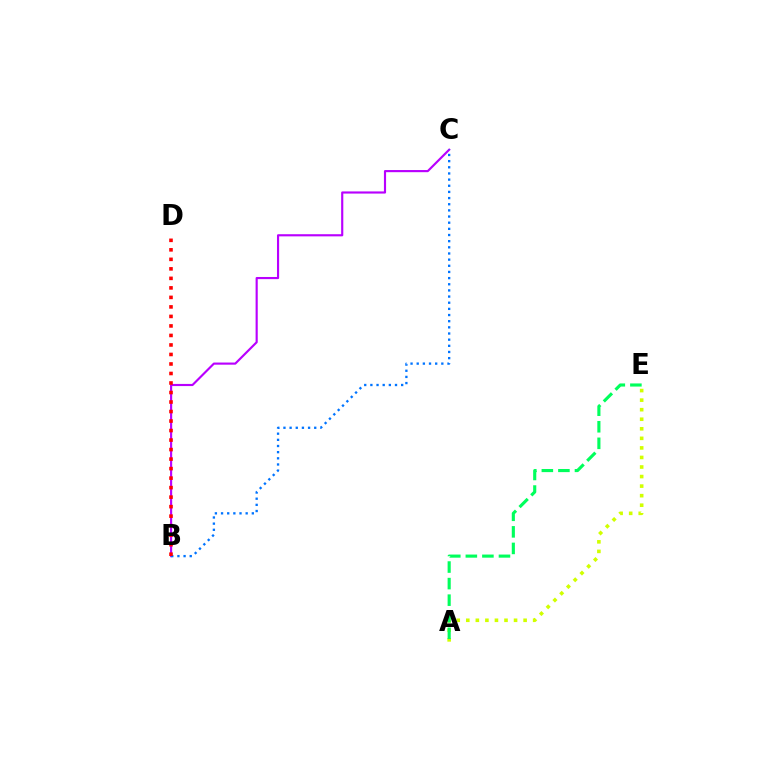{('B', 'C'): [{'color': '#b900ff', 'line_style': 'solid', 'thickness': 1.55}, {'color': '#0074ff', 'line_style': 'dotted', 'thickness': 1.67}], ('A', 'E'): [{'color': '#d1ff00', 'line_style': 'dotted', 'thickness': 2.6}, {'color': '#00ff5c', 'line_style': 'dashed', 'thickness': 2.25}], ('B', 'D'): [{'color': '#ff0000', 'line_style': 'dotted', 'thickness': 2.58}]}